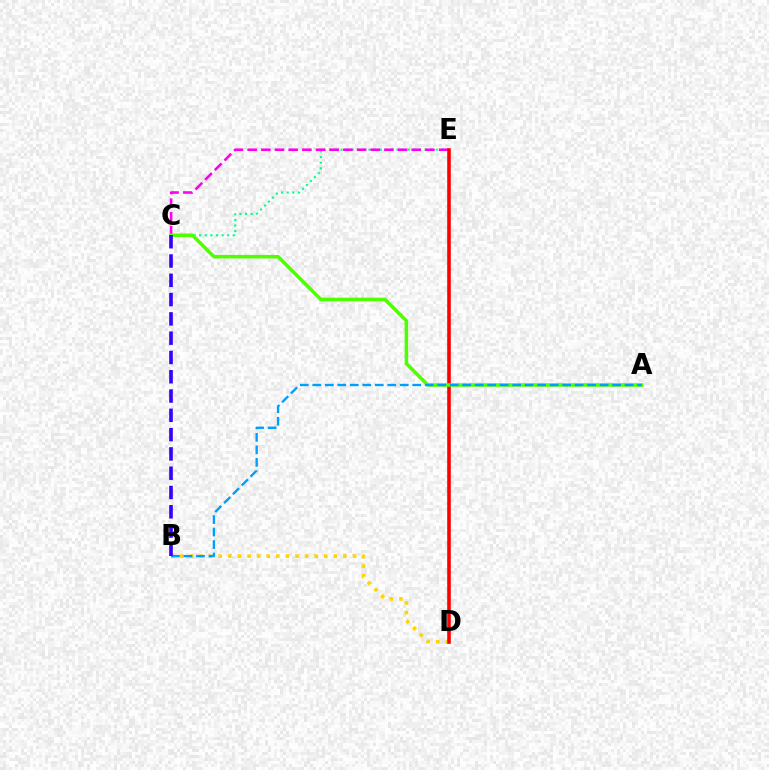{('C', 'E'): [{'color': '#00ff86', 'line_style': 'dotted', 'thickness': 1.52}, {'color': '#ff00ed', 'line_style': 'dashed', 'thickness': 1.86}], ('B', 'D'): [{'color': '#ffd500', 'line_style': 'dotted', 'thickness': 2.6}], ('D', 'E'): [{'color': '#ff0000', 'line_style': 'solid', 'thickness': 2.59}], ('A', 'C'): [{'color': '#4fff00', 'line_style': 'solid', 'thickness': 2.54}], ('A', 'B'): [{'color': '#009eff', 'line_style': 'dashed', 'thickness': 1.7}], ('B', 'C'): [{'color': '#3700ff', 'line_style': 'dashed', 'thickness': 2.62}]}